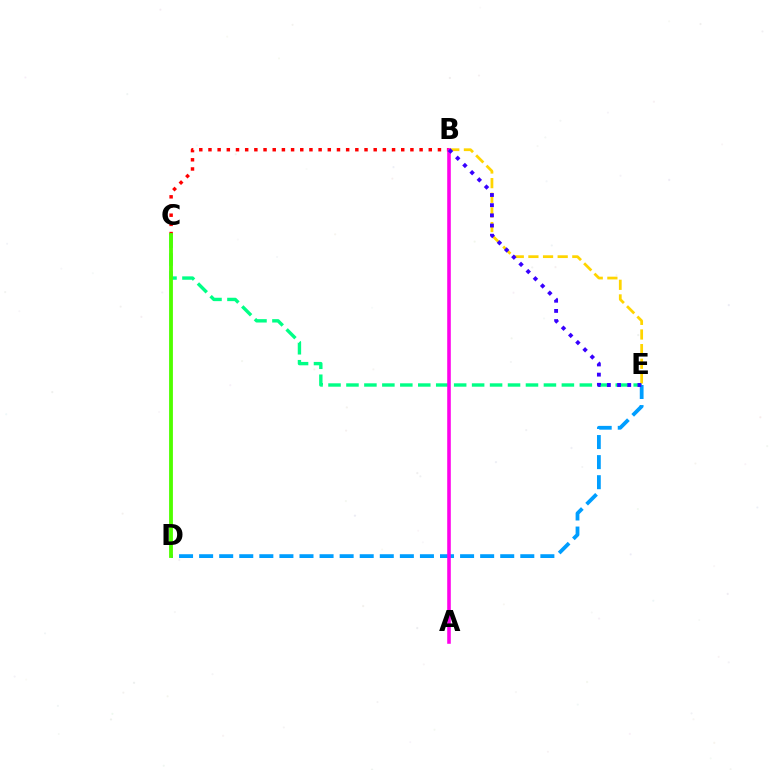{('B', 'C'): [{'color': '#ff0000', 'line_style': 'dotted', 'thickness': 2.49}], ('C', 'E'): [{'color': '#00ff86', 'line_style': 'dashed', 'thickness': 2.44}], ('D', 'E'): [{'color': '#009eff', 'line_style': 'dashed', 'thickness': 2.73}], ('B', 'E'): [{'color': '#ffd500', 'line_style': 'dashed', 'thickness': 1.99}, {'color': '#3700ff', 'line_style': 'dotted', 'thickness': 2.77}], ('C', 'D'): [{'color': '#4fff00', 'line_style': 'solid', 'thickness': 2.75}], ('A', 'B'): [{'color': '#ff00ed', 'line_style': 'solid', 'thickness': 2.57}]}